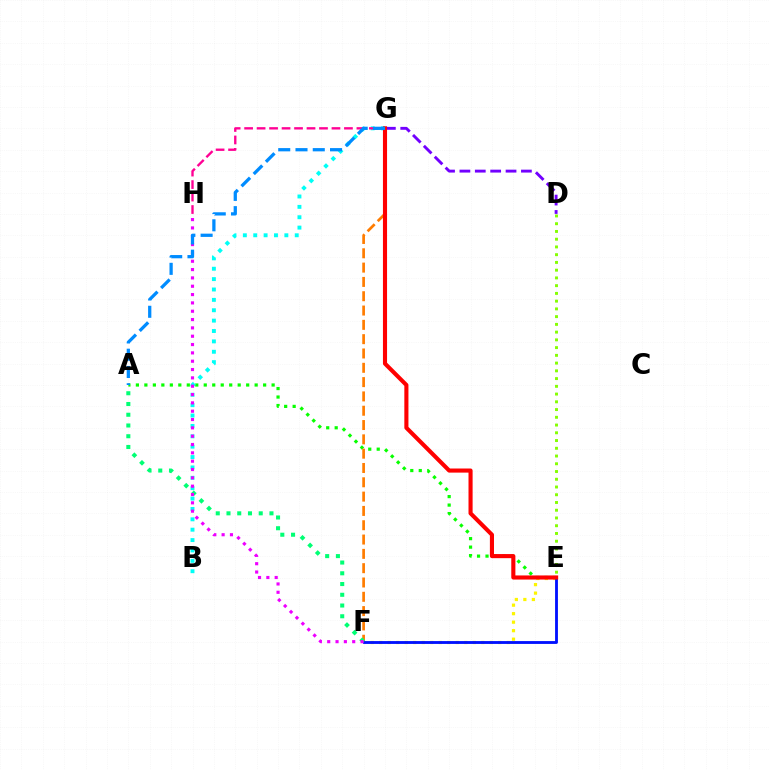{('A', 'E'): [{'color': '#08ff00', 'line_style': 'dotted', 'thickness': 2.3}], ('F', 'G'): [{'color': '#ff7c00', 'line_style': 'dashed', 'thickness': 1.94}], ('E', 'F'): [{'color': '#fcf500', 'line_style': 'dotted', 'thickness': 2.31}, {'color': '#0010ff', 'line_style': 'solid', 'thickness': 2.04}], ('A', 'F'): [{'color': '#00ff74', 'line_style': 'dotted', 'thickness': 2.92}], ('B', 'G'): [{'color': '#00fff6', 'line_style': 'dotted', 'thickness': 2.82}], ('F', 'H'): [{'color': '#ee00ff', 'line_style': 'dotted', 'thickness': 2.26}], ('G', 'H'): [{'color': '#ff0094', 'line_style': 'dashed', 'thickness': 1.7}], ('D', 'G'): [{'color': '#7200ff', 'line_style': 'dashed', 'thickness': 2.09}], ('E', 'G'): [{'color': '#ff0000', 'line_style': 'solid', 'thickness': 2.96}], ('D', 'E'): [{'color': '#84ff00', 'line_style': 'dotted', 'thickness': 2.1}], ('A', 'G'): [{'color': '#008cff', 'line_style': 'dashed', 'thickness': 2.35}]}